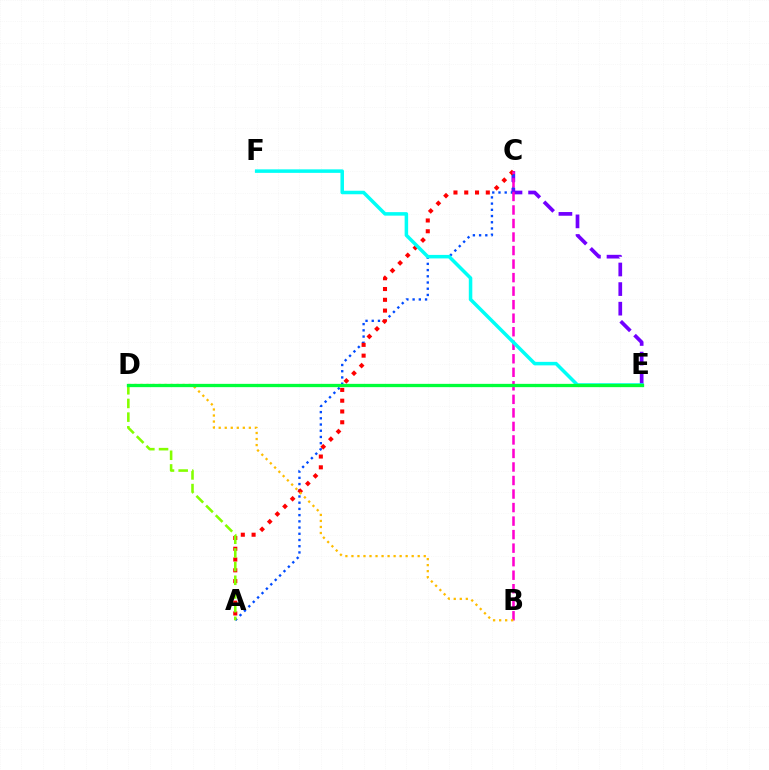{('C', 'E'): [{'color': '#7200ff', 'line_style': 'dashed', 'thickness': 2.66}], ('A', 'C'): [{'color': '#004bff', 'line_style': 'dotted', 'thickness': 1.69}, {'color': '#ff0000', 'line_style': 'dotted', 'thickness': 2.93}], ('A', 'D'): [{'color': '#84ff00', 'line_style': 'dashed', 'thickness': 1.86}], ('B', 'C'): [{'color': '#ff00cf', 'line_style': 'dashed', 'thickness': 1.84}], ('B', 'D'): [{'color': '#ffbd00', 'line_style': 'dotted', 'thickness': 1.64}], ('E', 'F'): [{'color': '#00fff6', 'line_style': 'solid', 'thickness': 2.53}], ('D', 'E'): [{'color': '#00ff39', 'line_style': 'solid', 'thickness': 2.38}]}